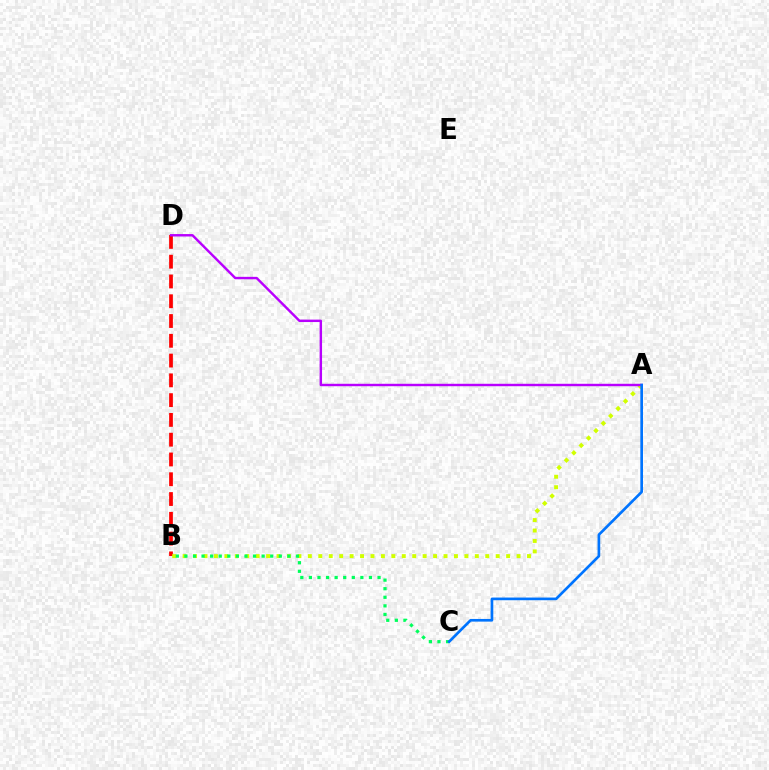{('B', 'D'): [{'color': '#ff0000', 'line_style': 'dashed', 'thickness': 2.69}], ('A', 'B'): [{'color': '#d1ff00', 'line_style': 'dotted', 'thickness': 2.84}], ('B', 'C'): [{'color': '#00ff5c', 'line_style': 'dotted', 'thickness': 2.33}], ('A', 'D'): [{'color': '#b900ff', 'line_style': 'solid', 'thickness': 1.75}], ('A', 'C'): [{'color': '#0074ff', 'line_style': 'solid', 'thickness': 1.92}]}